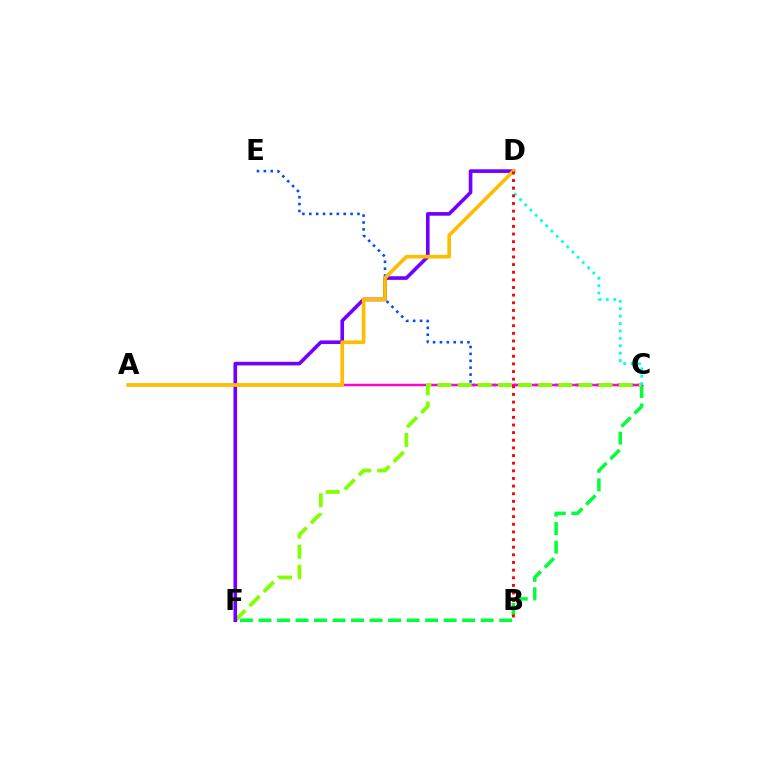{('C', 'E'): [{'color': '#004bff', 'line_style': 'dotted', 'thickness': 1.87}], ('C', 'F'): [{'color': '#00ff39', 'line_style': 'dashed', 'thickness': 2.51}, {'color': '#84ff00', 'line_style': 'dashed', 'thickness': 2.73}], ('A', 'C'): [{'color': '#ff00cf', 'line_style': 'solid', 'thickness': 1.78}], ('D', 'F'): [{'color': '#7200ff', 'line_style': 'solid', 'thickness': 2.62}], ('C', 'D'): [{'color': '#00fff6', 'line_style': 'dotted', 'thickness': 2.01}], ('A', 'D'): [{'color': '#ffbd00', 'line_style': 'solid', 'thickness': 2.64}], ('B', 'D'): [{'color': '#ff0000', 'line_style': 'dotted', 'thickness': 2.08}]}